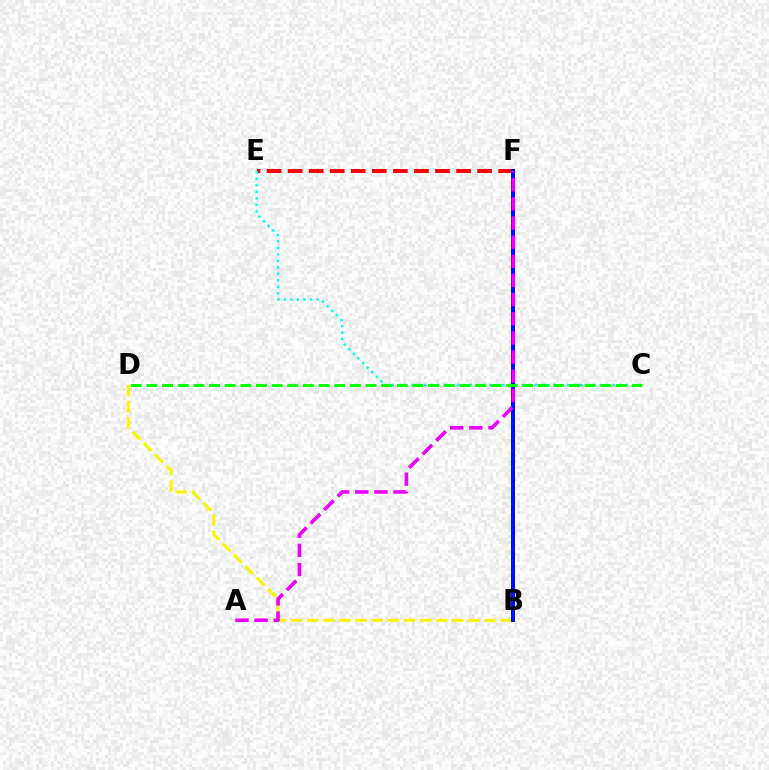{('E', 'F'): [{'color': '#ff0000', 'line_style': 'dashed', 'thickness': 2.86}], ('C', 'E'): [{'color': '#00fff6', 'line_style': 'dotted', 'thickness': 1.76}], ('B', 'D'): [{'color': '#fcf500', 'line_style': 'dashed', 'thickness': 2.19}], ('B', 'F'): [{'color': '#0010ff', 'line_style': 'solid', 'thickness': 2.89}], ('C', 'D'): [{'color': '#08ff00', 'line_style': 'dashed', 'thickness': 2.13}], ('A', 'F'): [{'color': '#ee00ff', 'line_style': 'dashed', 'thickness': 2.6}]}